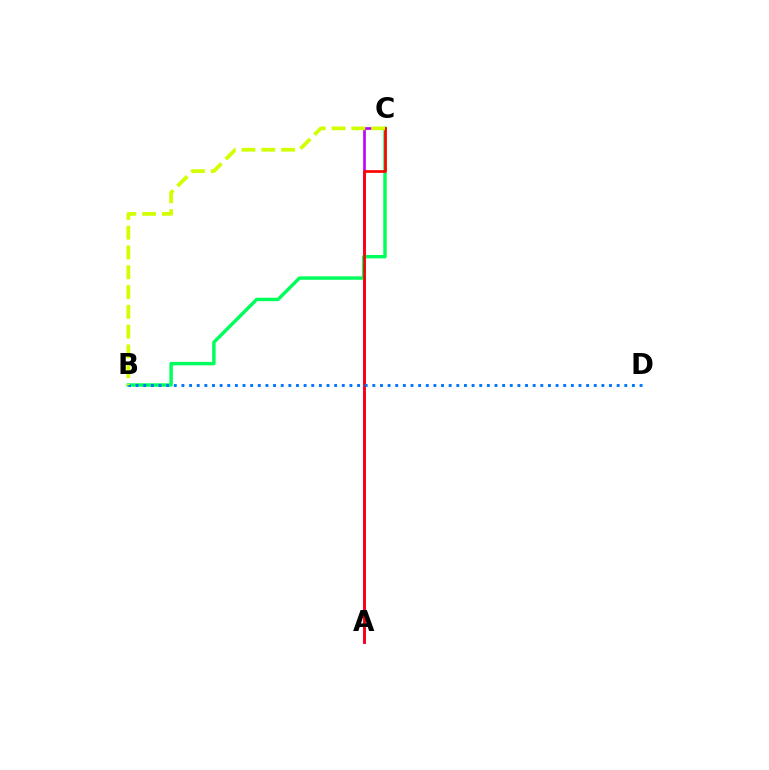{('A', 'C'): [{'color': '#b900ff', 'line_style': 'solid', 'thickness': 1.9}, {'color': '#ff0000', 'line_style': 'solid', 'thickness': 1.92}], ('B', 'C'): [{'color': '#00ff5c', 'line_style': 'solid', 'thickness': 2.48}, {'color': '#d1ff00', 'line_style': 'dashed', 'thickness': 2.69}], ('B', 'D'): [{'color': '#0074ff', 'line_style': 'dotted', 'thickness': 2.07}]}